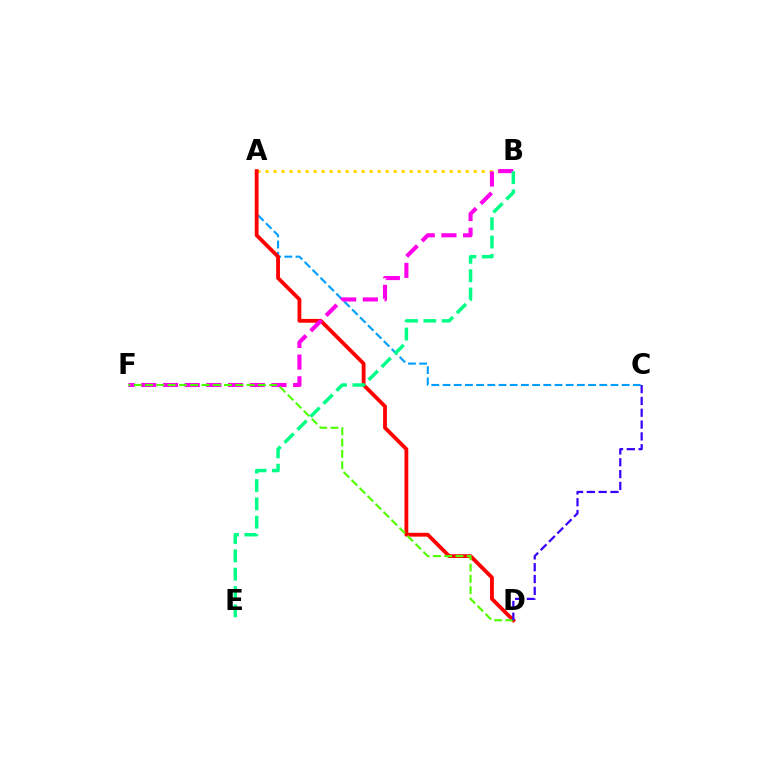{('A', 'B'): [{'color': '#ffd500', 'line_style': 'dotted', 'thickness': 2.18}], ('A', 'C'): [{'color': '#009eff', 'line_style': 'dashed', 'thickness': 1.52}], ('A', 'D'): [{'color': '#ff0000', 'line_style': 'solid', 'thickness': 2.74}], ('B', 'F'): [{'color': '#ff00ed', 'line_style': 'dashed', 'thickness': 2.95}], ('D', 'F'): [{'color': '#4fff00', 'line_style': 'dashed', 'thickness': 1.53}], ('C', 'D'): [{'color': '#3700ff', 'line_style': 'dashed', 'thickness': 1.61}], ('B', 'E'): [{'color': '#00ff86', 'line_style': 'dashed', 'thickness': 2.49}]}